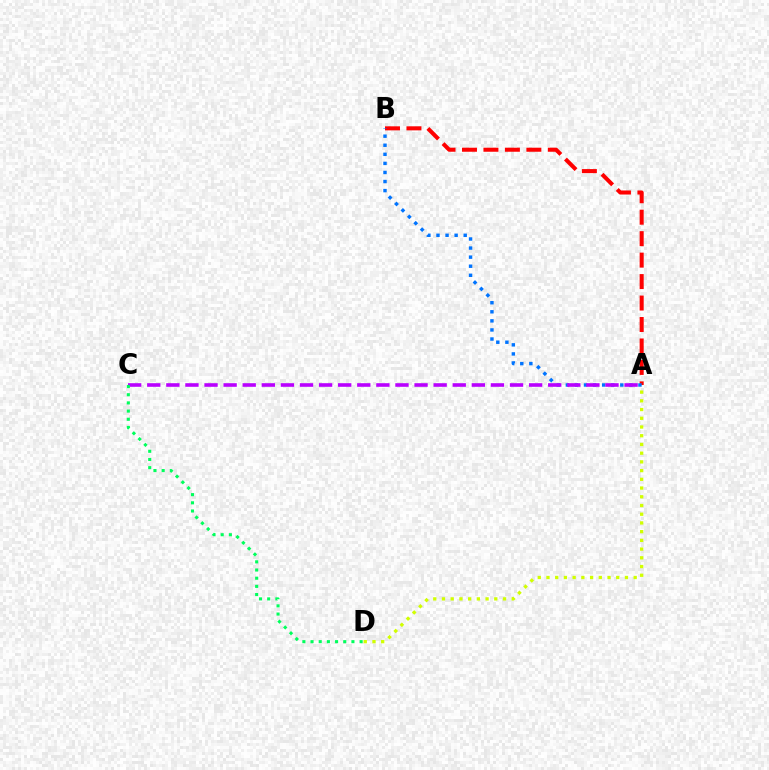{('A', 'D'): [{'color': '#d1ff00', 'line_style': 'dotted', 'thickness': 2.37}], ('A', 'B'): [{'color': '#ff0000', 'line_style': 'dashed', 'thickness': 2.92}, {'color': '#0074ff', 'line_style': 'dotted', 'thickness': 2.47}], ('A', 'C'): [{'color': '#b900ff', 'line_style': 'dashed', 'thickness': 2.59}], ('C', 'D'): [{'color': '#00ff5c', 'line_style': 'dotted', 'thickness': 2.22}]}